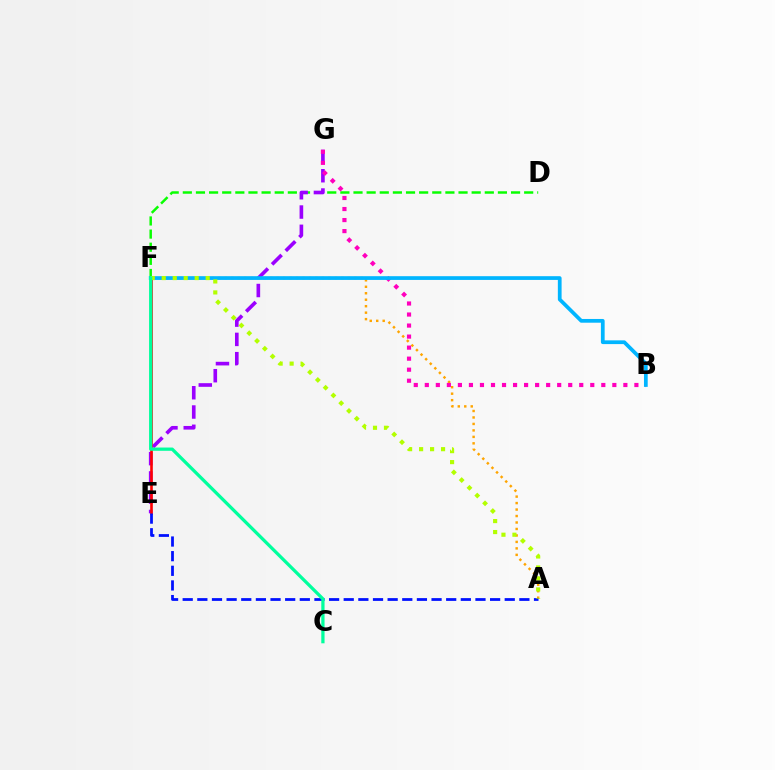{('D', 'F'): [{'color': '#08ff00', 'line_style': 'dashed', 'thickness': 1.78}], ('A', 'F'): [{'color': '#ffa500', 'line_style': 'dotted', 'thickness': 1.76}, {'color': '#b3ff00', 'line_style': 'dotted', 'thickness': 2.98}], ('E', 'G'): [{'color': '#9b00ff', 'line_style': 'dashed', 'thickness': 2.62}], ('E', 'F'): [{'color': '#ff0000', 'line_style': 'solid', 'thickness': 1.89}], ('B', 'G'): [{'color': '#ff00bd', 'line_style': 'dotted', 'thickness': 3.0}], ('B', 'F'): [{'color': '#00b5ff', 'line_style': 'solid', 'thickness': 2.69}], ('A', 'E'): [{'color': '#0010ff', 'line_style': 'dashed', 'thickness': 1.99}], ('C', 'F'): [{'color': '#00ff9d', 'line_style': 'solid', 'thickness': 2.35}]}